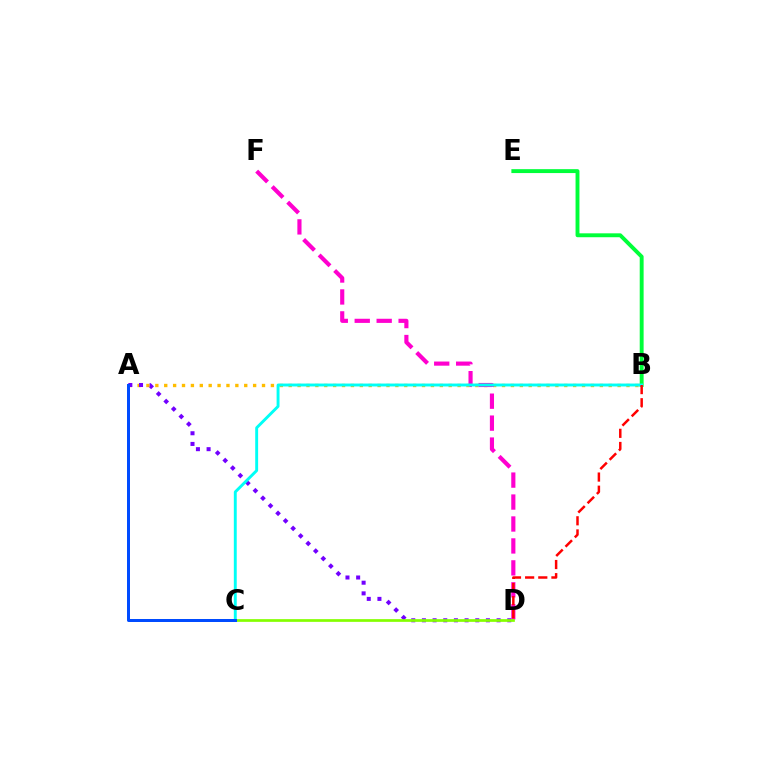{('A', 'B'): [{'color': '#ffbd00', 'line_style': 'dotted', 'thickness': 2.42}], ('B', 'E'): [{'color': '#00ff39', 'line_style': 'solid', 'thickness': 2.81}], ('D', 'F'): [{'color': '#ff00cf', 'line_style': 'dashed', 'thickness': 2.98}], ('A', 'D'): [{'color': '#7200ff', 'line_style': 'dotted', 'thickness': 2.9}], ('B', 'C'): [{'color': '#00fff6', 'line_style': 'solid', 'thickness': 2.09}], ('C', 'D'): [{'color': '#84ff00', 'line_style': 'solid', 'thickness': 1.95}], ('B', 'D'): [{'color': '#ff0000', 'line_style': 'dashed', 'thickness': 1.79}], ('A', 'C'): [{'color': '#004bff', 'line_style': 'solid', 'thickness': 2.16}]}